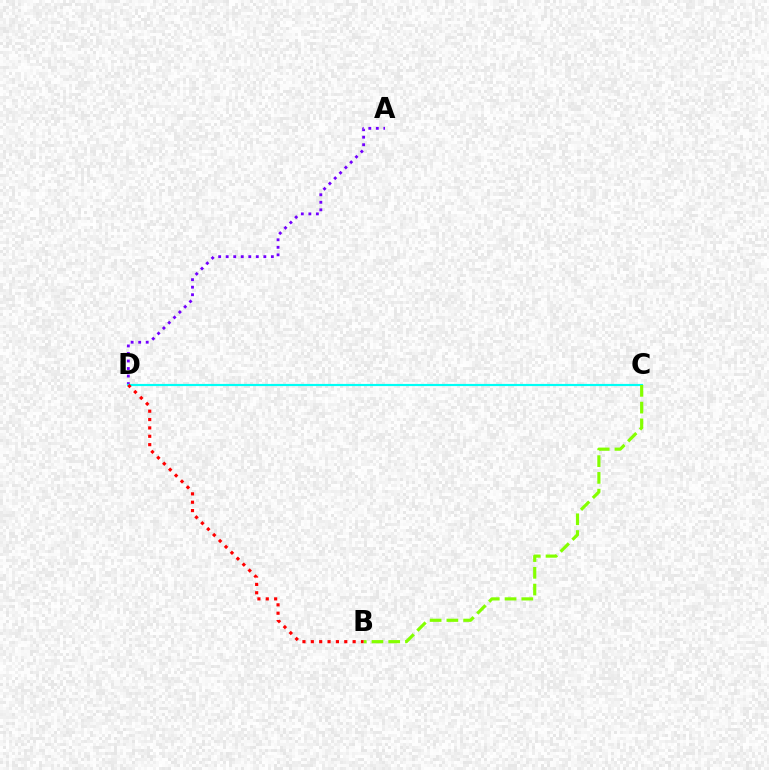{('A', 'D'): [{'color': '#7200ff', 'line_style': 'dotted', 'thickness': 2.05}], ('C', 'D'): [{'color': '#00fff6', 'line_style': 'solid', 'thickness': 1.56}], ('B', 'C'): [{'color': '#84ff00', 'line_style': 'dashed', 'thickness': 2.28}], ('B', 'D'): [{'color': '#ff0000', 'line_style': 'dotted', 'thickness': 2.27}]}